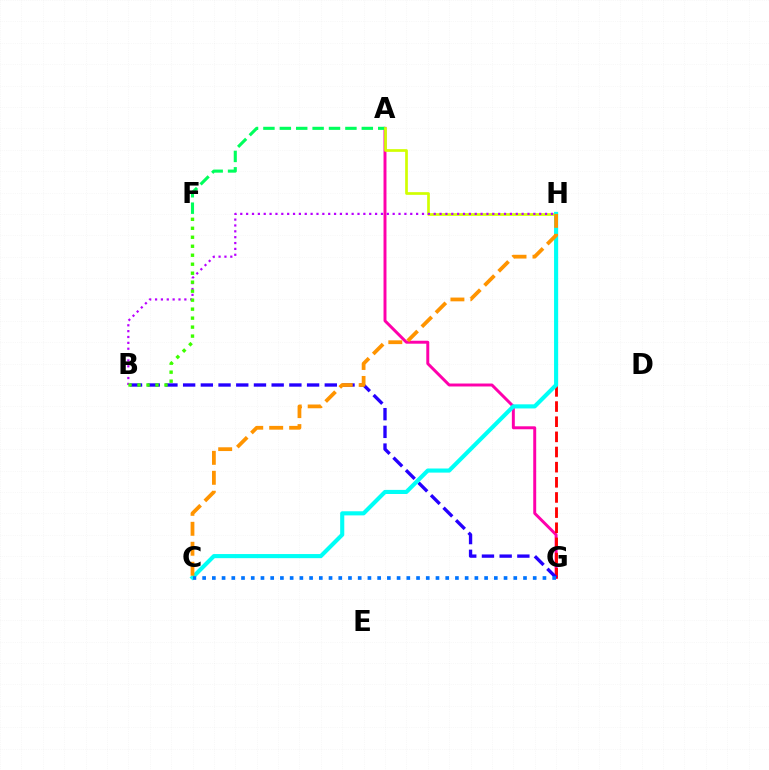{('A', 'G'): [{'color': '#ff00ac', 'line_style': 'solid', 'thickness': 2.12}], ('A', 'F'): [{'color': '#00ff5c', 'line_style': 'dashed', 'thickness': 2.23}], ('G', 'H'): [{'color': '#ff0000', 'line_style': 'dashed', 'thickness': 2.06}], ('A', 'H'): [{'color': '#d1ff00', 'line_style': 'solid', 'thickness': 1.94}], ('B', 'G'): [{'color': '#2500ff', 'line_style': 'dashed', 'thickness': 2.41}], ('C', 'H'): [{'color': '#00fff6', 'line_style': 'solid', 'thickness': 2.96}, {'color': '#ff9400', 'line_style': 'dashed', 'thickness': 2.71}], ('B', 'H'): [{'color': '#b900ff', 'line_style': 'dotted', 'thickness': 1.59}], ('B', 'F'): [{'color': '#3dff00', 'line_style': 'dotted', 'thickness': 2.44}], ('C', 'G'): [{'color': '#0074ff', 'line_style': 'dotted', 'thickness': 2.64}]}